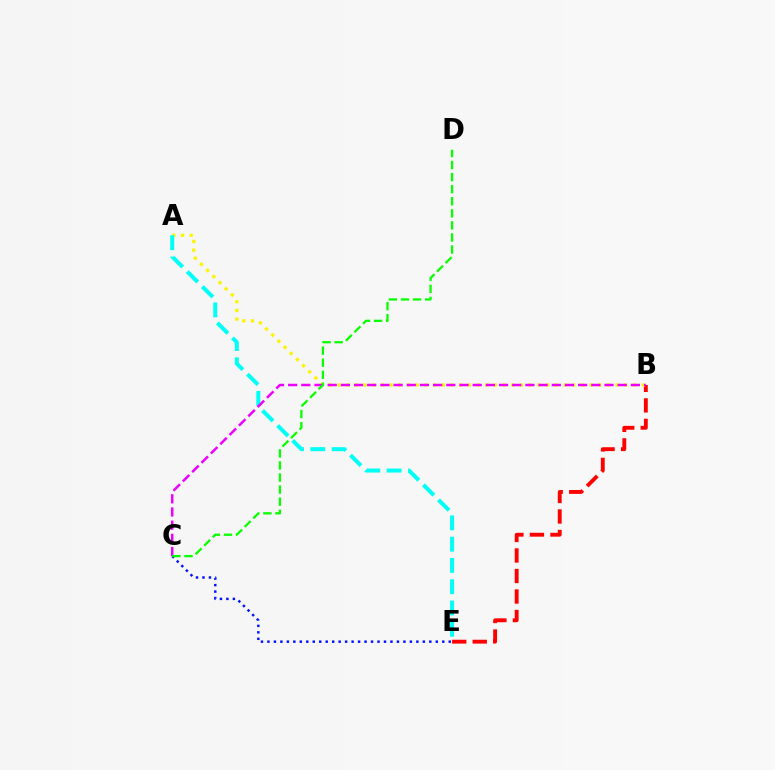{('B', 'E'): [{'color': '#ff0000', 'line_style': 'dashed', 'thickness': 2.79}], ('C', 'E'): [{'color': '#0010ff', 'line_style': 'dotted', 'thickness': 1.76}], ('A', 'B'): [{'color': '#fcf500', 'line_style': 'dotted', 'thickness': 2.36}], ('A', 'E'): [{'color': '#00fff6', 'line_style': 'dashed', 'thickness': 2.89}], ('B', 'C'): [{'color': '#ee00ff', 'line_style': 'dashed', 'thickness': 1.79}], ('C', 'D'): [{'color': '#08ff00', 'line_style': 'dashed', 'thickness': 1.64}]}